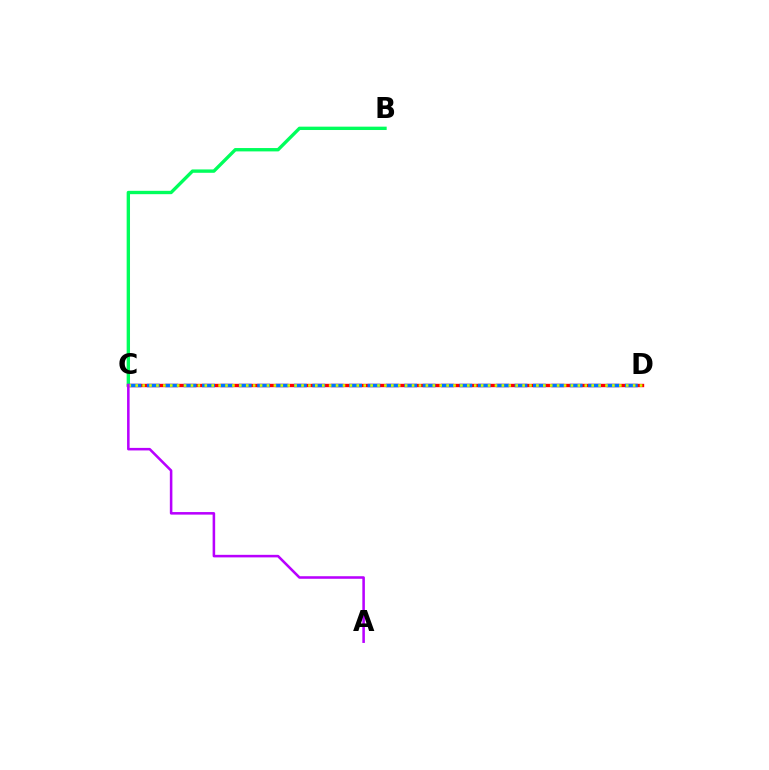{('C', 'D'): [{'color': '#ff0000', 'line_style': 'solid', 'thickness': 2.44}, {'color': '#0074ff', 'line_style': 'dashed', 'thickness': 2.5}, {'color': '#d1ff00', 'line_style': 'dotted', 'thickness': 1.88}], ('B', 'C'): [{'color': '#00ff5c', 'line_style': 'solid', 'thickness': 2.42}], ('A', 'C'): [{'color': '#b900ff', 'line_style': 'solid', 'thickness': 1.83}]}